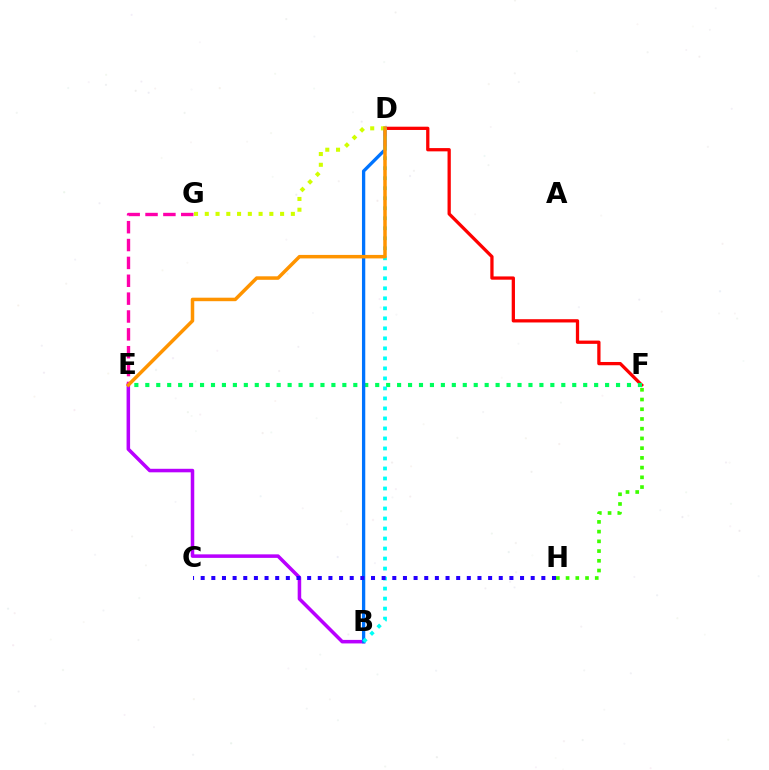{('E', 'G'): [{'color': '#ff00ac', 'line_style': 'dashed', 'thickness': 2.43}], ('D', 'F'): [{'color': '#ff0000', 'line_style': 'solid', 'thickness': 2.35}], ('E', 'F'): [{'color': '#00ff5c', 'line_style': 'dotted', 'thickness': 2.97}], ('B', 'E'): [{'color': '#b900ff', 'line_style': 'solid', 'thickness': 2.54}], ('B', 'D'): [{'color': '#0074ff', 'line_style': 'solid', 'thickness': 2.38}, {'color': '#00fff6', 'line_style': 'dotted', 'thickness': 2.72}], ('D', 'G'): [{'color': '#d1ff00', 'line_style': 'dotted', 'thickness': 2.92}], ('C', 'H'): [{'color': '#2500ff', 'line_style': 'dotted', 'thickness': 2.89}], ('F', 'H'): [{'color': '#3dff00', 'line_style': 'dotted', 'thickness': 2.64}], ('D', 'E'): [{'color': '#ff9400', 'line_style': 'solid', 'thickness': 2.52}]}